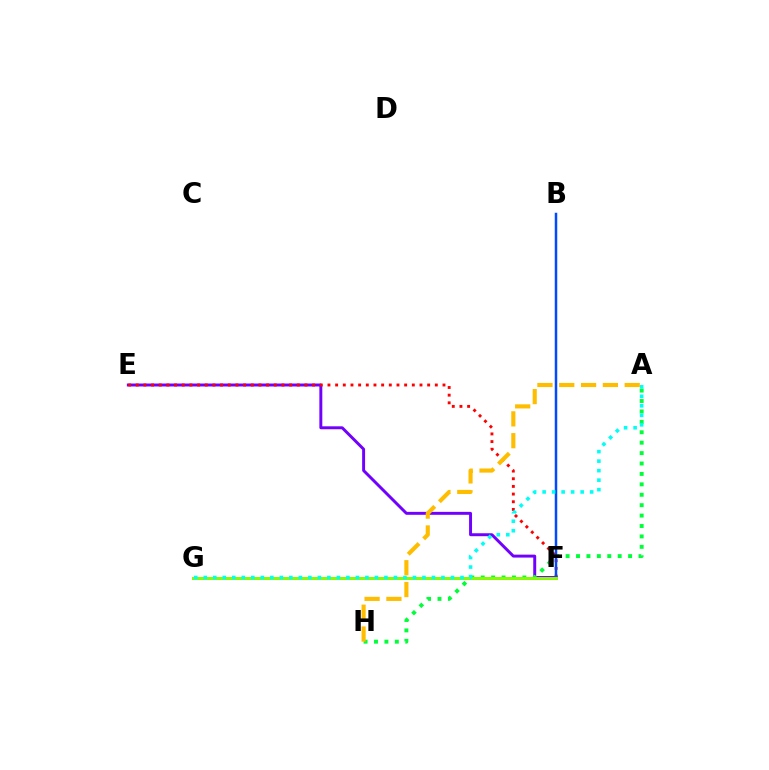{('E', 'F'): [{'color': '#7200ff', 'line_style': 'solid', 'thickness': 2.12}, {'color': '#ff0000', 'line_style': 'dotted', 'thickness': 2.08}], ('A', 'H'): [{'color': '#00ff39', 'line_style': 'dotted', 'thickness': 2.83}, {'color': '#ffbd00', 'line_style': 'dashed', 'thickness': 2.96}], ('F', 'G'): [{'color': '#ff00cf', 'line_style': 'solid', 'thickness': 1.96}, {'color': '#84ff00', 'line_style': 'solid', 'thickness': 2.1}], ('B', 'F'): [{'color': '#004bff', 'line_style': 'solid', 'thickness': 1.79}], ('A', 'G'): [{'color': '#00fff6', 'line_style': 'dotted', 'thickness': 2.58}]}